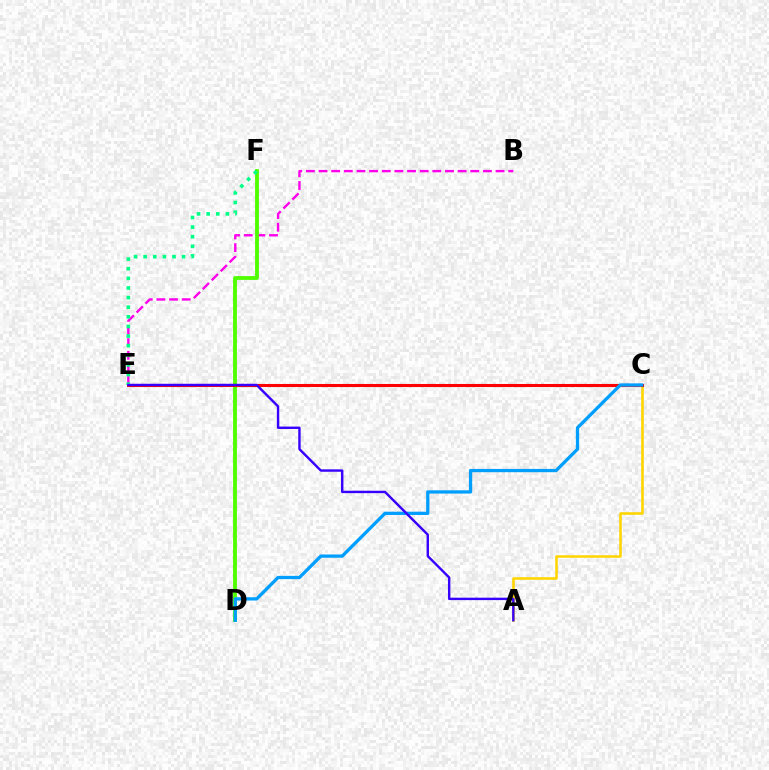{('B', 'E'): [{'color': '#ff00ed', 'line_style': 'dashed', 'thickness': 1.72}], ('A', 'C'): [{'color': '#ffd500', 'line_style': 'solid', 'thickness': 1.86}], ('D', 'F'): [{'color': '#4fff00', 'line_style': 'solid', 'thickness': 2.76}], ('C', 'E'): [{'color': '#ff0000', 'line_style': 'solid', 'thickness': 2.2}], ('E', 'F'): [{'color': '#00ff86', 'line_style': 'dotted', 'thickness': 2.61}], ('C', 'D'): [{'color': '#009eff', 'line_style': 'solid', 'thickness': 2.36}], ('A', 'E'): [{'color': '#3700ff', 'line_style': 'solid', 'thickness': 1.73}]}